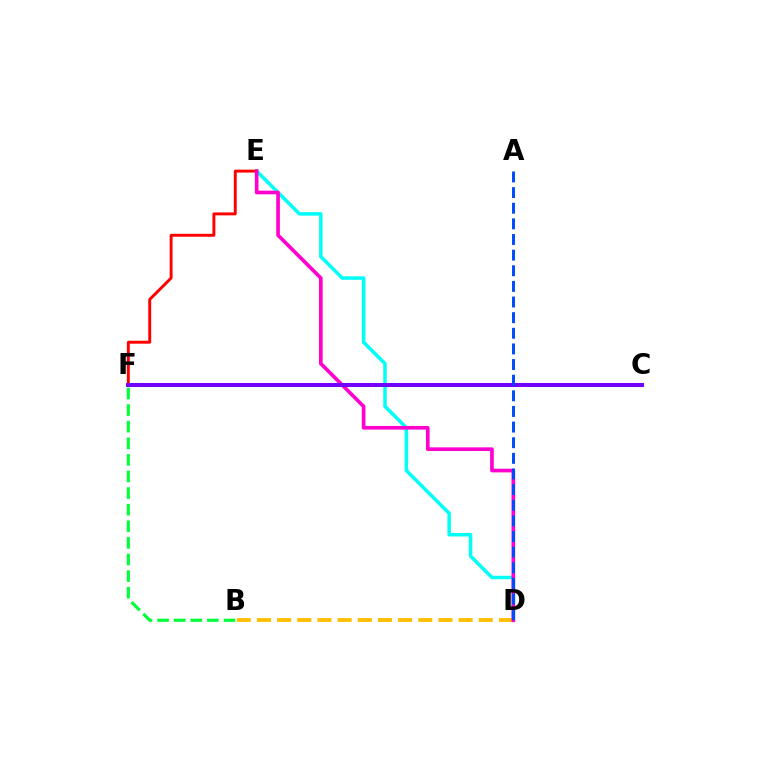{('D', 'E'): [{'color': '#00fff6', 'line_style': 'solid', 'thickness': 2.52}, {'color': '#ff00cf', 'line_style': 'solid', 'thickness': 2.63}], ('C', 'F'): [{'color': '#84ff00', 'line_style': 'dashed', 'thickness': 2.77}, {'color': '#7200ff', 'line_style': 'solid', 'thickness': 2.89}], ('E', 'F'): [{'color': '#ff0000', 'line_style': 'solid', 'thickness': 2.11}], ('B', 'D'): [{'color': '#ffbd00', 'line_style': 'dashed', 'thickness': 2.74}], ('B', 'F'): [{'color': '#00ff39', 'line_style': 'dashed', 'thickness': 2.26}], ('A', 'D'): [{'color': '#004bff', 'line_style': 'dashed', 'thickness': 2.12}]}